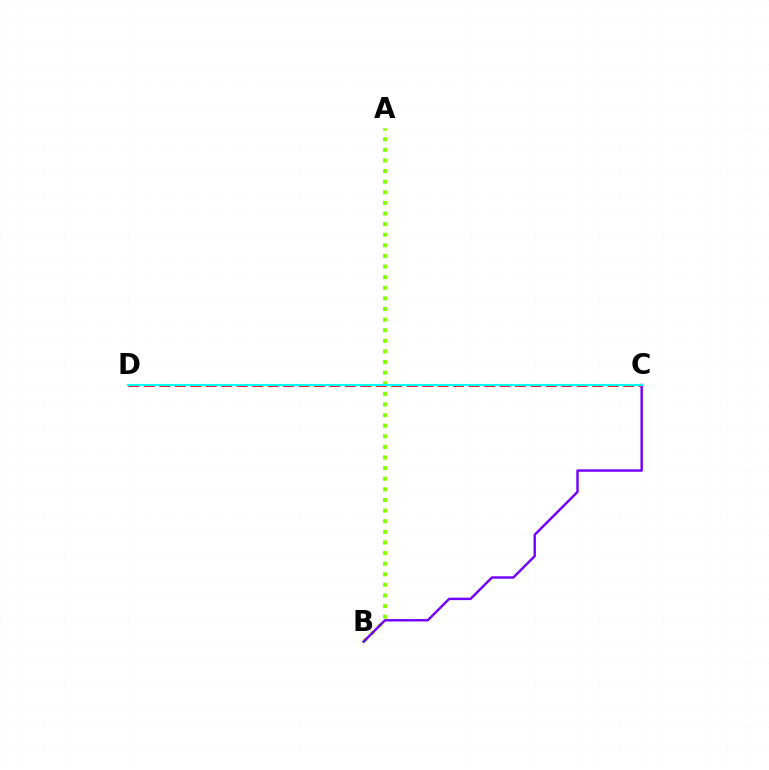{('C', 'D'): [{'color': '#ff0000', 'line_style': 'dashed', 'thickness': 2.1}, {'color': '#00fff6', 'line_style': 'solid', 'thickness': 1.56}], ('A', 'B'): [{'color': '#84ff00', 'line_style': 'dotted', 'thickness': 2.88}], ('B', 'C'): [{'color': '#7200ff', 'line_style': 'solid', 'thickness': 1.74}]}